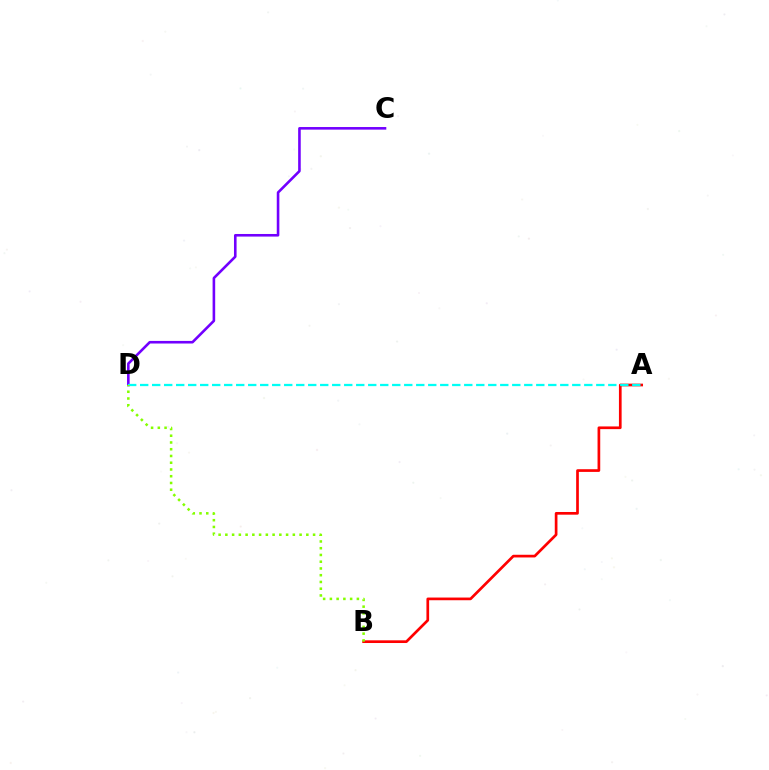{('A', 'B'): [{'color': '#ff0000', 'line_style': 'solid', 'thickness': 1.94}], ('C', 'D'): [{'color': '#7200ff', 'line_style': 'solid', 'thickness': 1.87}], ('A', 'D'): [{'color': '#00fff6', 'line_style': 'dashed', 'thickness': 1.63}], ('B', 'D'): [{'color': '#84ff00', 'line_style': 'dotted', 'thickness': 1.83}]}